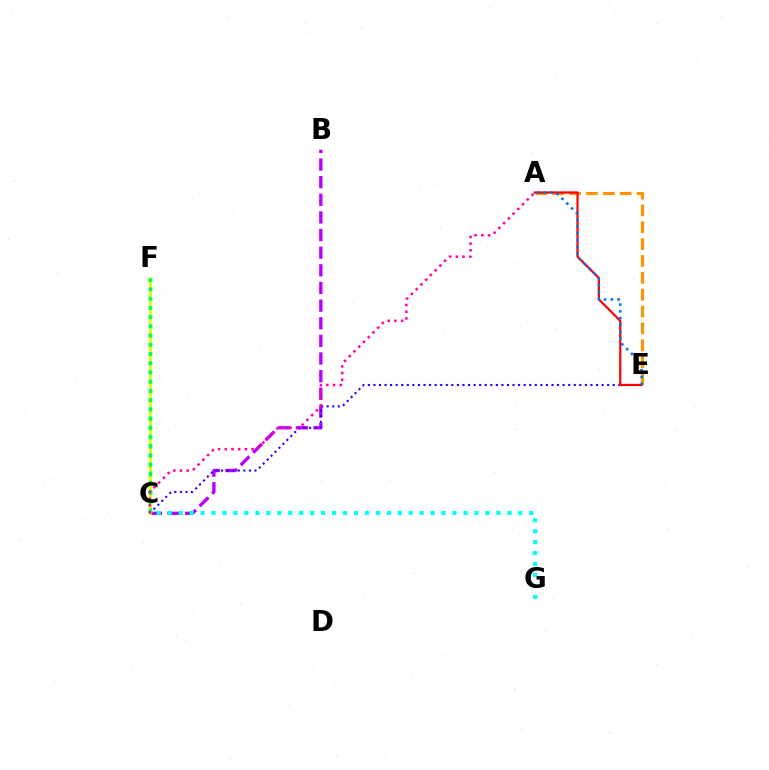{('B', 'C'): [{'color': '#b900ff', 'line_style': 'dashed', 'thickness': 2.4}], ('A', 'E'): [{'color': '#ff9400', 'line_style': 'dashed', 'thickness': 2.29}, {'color': '#ff0000', 'line_style': 'solid', 'thickness': 1.58}, {'color': '#0074ff', 'line_style': 'dotted', 'thickness': 1.84}], ('C', 'F'): [{'color': '#d1ff00', 'line_style': 'solid', 'thickness': 2.0}, {'color': '#3dff00', 'line_style': 'dotted', 'thickness': 2.52}, {'color': '#00ff5c', 'line_style': 'dotted', 'thickness': 2.5}], ('C', 'E'): [{'color': '#2500ff', 'line_style': 'dotted', 'thickness': 1.51}], ('C', 'G'): [{'color': '#00fff6', 'line_style': 'dotted', 'thickness': 2.98}], ('A', 'C'): [{'color': '#ff00ac', 'line_style': 'dotted', 'thickness': 1.82}]}